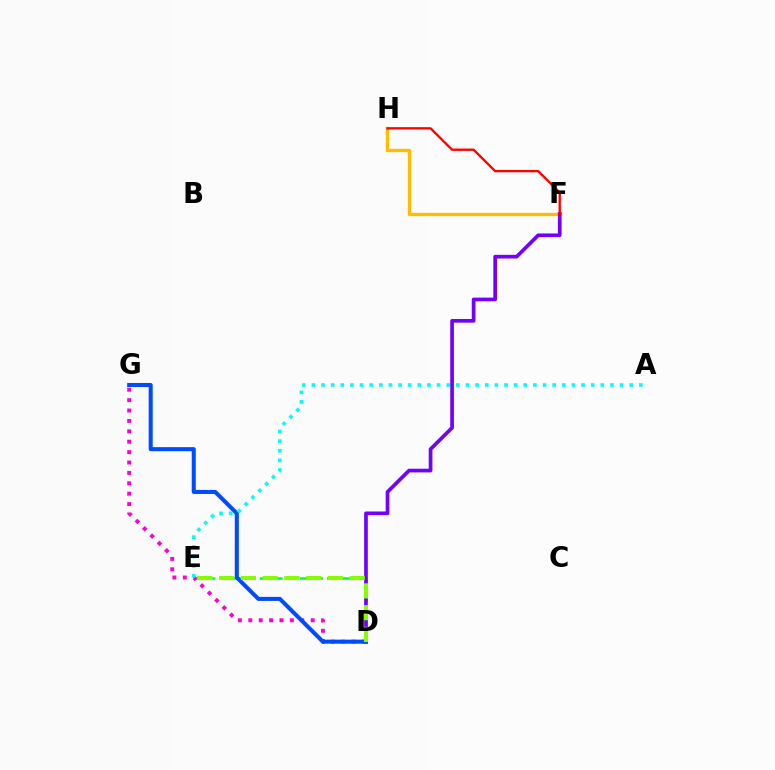{('F', 'H'): [{'color': '#ffbd00', 'line_style': 'solid', 'thickness': 2.42}, {'color': '#ff0000', 'line_style': 'solid', 'thickness': 1.68}], ('D', 'E'): [{'color': '#00ff39', 'line_style': 'dashed', 'thickness': 1.83}, {'color': '#84ff00', 'line_style': 'dashed', 'thickness': 2.95}], ('D', 'G'): [{'color': '#ff00cf', 'line_style': 'dotted', 'thickness': 2.82}, {'color': '#004bff', 'line_style': 'solid', 'thickness': 2.91}], ('D', 'F'): [{'color': '#7200ff', 'line_style': 'solid', 'thickness': 2.66}], ('A', 'E'): [{'color': '#00fff6', 'line_style': 'dotted', 'thickness': 2.62}]}